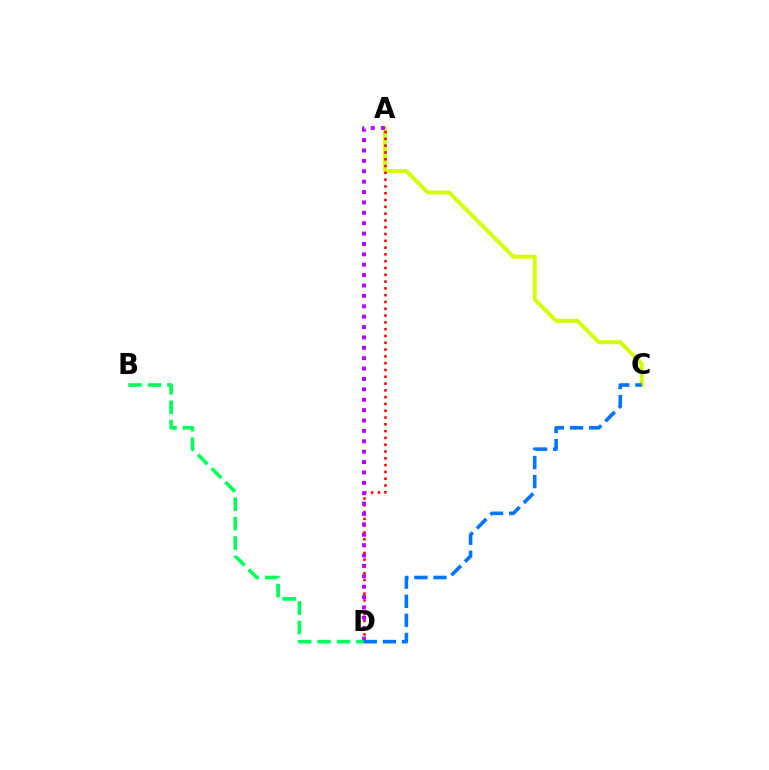{('A', 'C'): [{'color': '#d1ff00', 'line_style': 'solid', 'thickness': 2.84}], ('A', 'D'): [{'color': '#ff0000', 'line_style': 'dotted', 'thickness': 1.85}, {'color': '#b900ff', 'line_style': 'dotted', 'thickness': 2.82}], ('C', 'D'): [{'color': '#0074ff', 'line_style': 'dashed', 'thickness': 2.6}], ('B', 'D'): [{'color': '#00ff5c', 'line_style': 'dashed', 'thickness': 2.64}]}